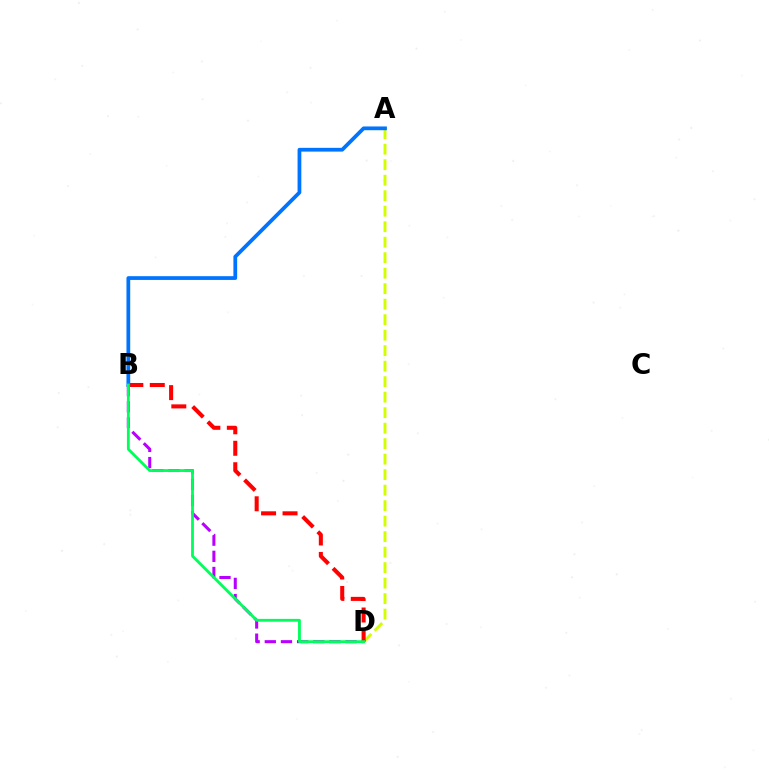{('B', 'D'): [{'color': '#b900ff', 'line_style': 'dashed', 'thickness': 2.19}, {'color': '#ff0000', 'line_style': 'dashed', 'thickness': 2.91}, {'color': '#00ff5c', 'line_style': 'solid', 'thickness': 2.03}], ('A', 'D'): [{'color': '#d1ff00', 'line_style': 'dashed', 'thickness': 2.11}], ('A', 'B'): [{'color': '#0074ff', 'line_style': 'solid', 'thickness': 2.7}]}